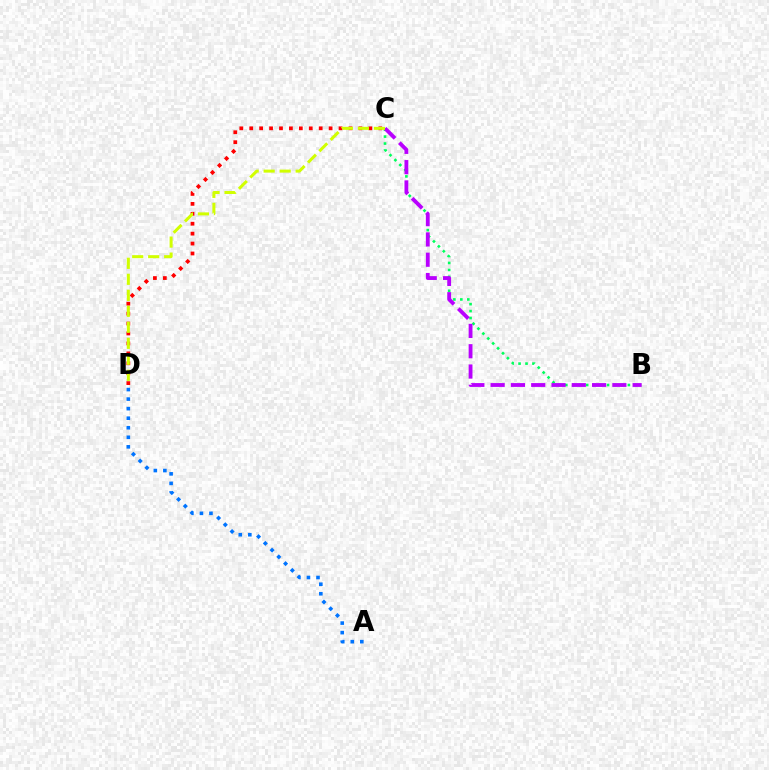{('C', 'D'): [{'color': '#ff0000', 'line_style': 'dotted', 'thickness': 2.7}, {'color': '#d1ff00', 'line_style': 'dashed', 'thickness': 2.17}], ('A', 'D'): [{'color': '#0074ff', 'line_style': 'dotted', 'thickness': 2.59}], ('B', 'C'): [{'color': '#00ff5c', 'line_style': 'dotted', 'thickness': 1.89}, {'color': '#b900ff', 'line_style': 'dashed', 'thickness': 2.76}]}